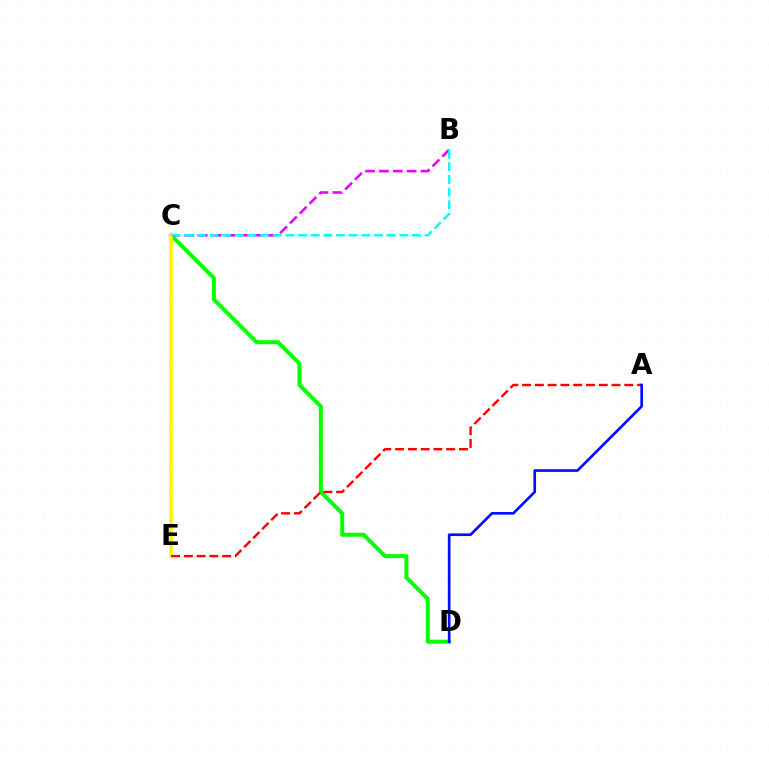{('C', 'D'): [{'color': '#08ff00', 'line_style': 'solid', 'thickness': 2.87}], ('B', 'C'): [{'color': '#ee00ff', 'line_style': 'dashed', 'thickness': 1.88}, {'color': '#00fff6', 'line_style': 'dashed', 'thickness': 1.72}], ('C', 'E'): [{'color': '#fcf500', 'line_style': 'solid', 'thickness': 2.59}], ('A', 'E'): [{'color': '#ff0000', 'line_style': 'dashed', 'thickness': 1.74}], ('A', 'D'): [{'color': '#0010ff', 'line_style': 'solid', 'thickness': 1.92}]}